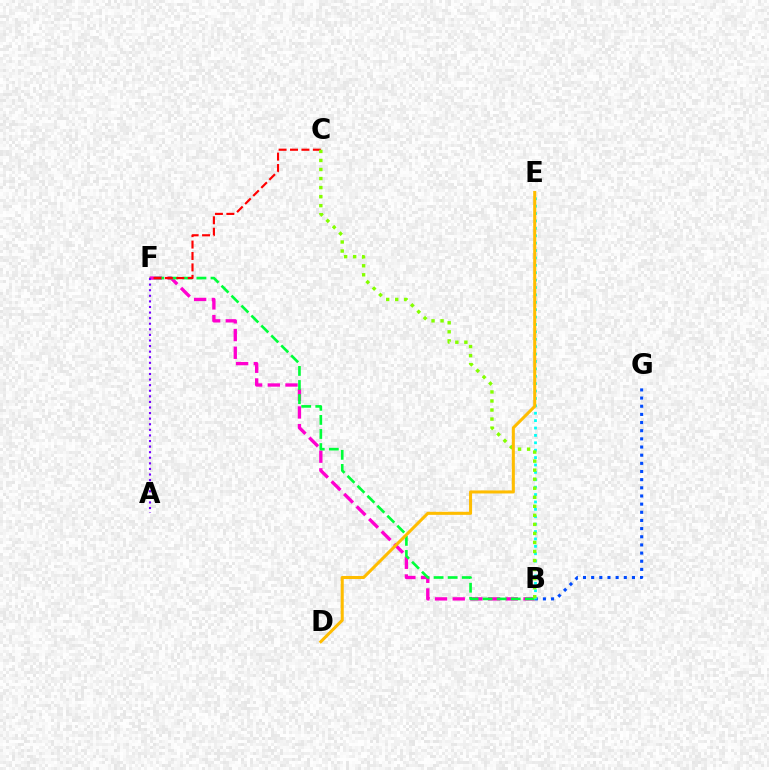{('B', 'G'): [{'color': '#004bff', 'line_style': 'dotted', 'thickness': 2.22}], ('B', 'F'): [{'color': '#ff00cf', 'line_style': 'dashed', 'thickness': 2.4}, {'color': '#00ff39', 'line_style': 'dashed', 'thickness': 1.91}], ('B', 'E'): [{'color': '#00fff6', 'line_style': 'dotted', 'thickness': 2.01}], ('C', 'F'): [{'color': '#ff0000', 'line_style': 'dashed', 'thickness': 1.55}], ('B', 'C'): [{'color': '#84ff00', 'line_style': 'dotted', 'thickness': 2.46}], ('D', 'E'): [{'color': '#ffbd00', 'line_style': 'solid', 'thickness': 2.19}], ('A', 'F'): [{'color': '#7200ff', 'line_style': 'dotted', 'thickness': 1.52}]}